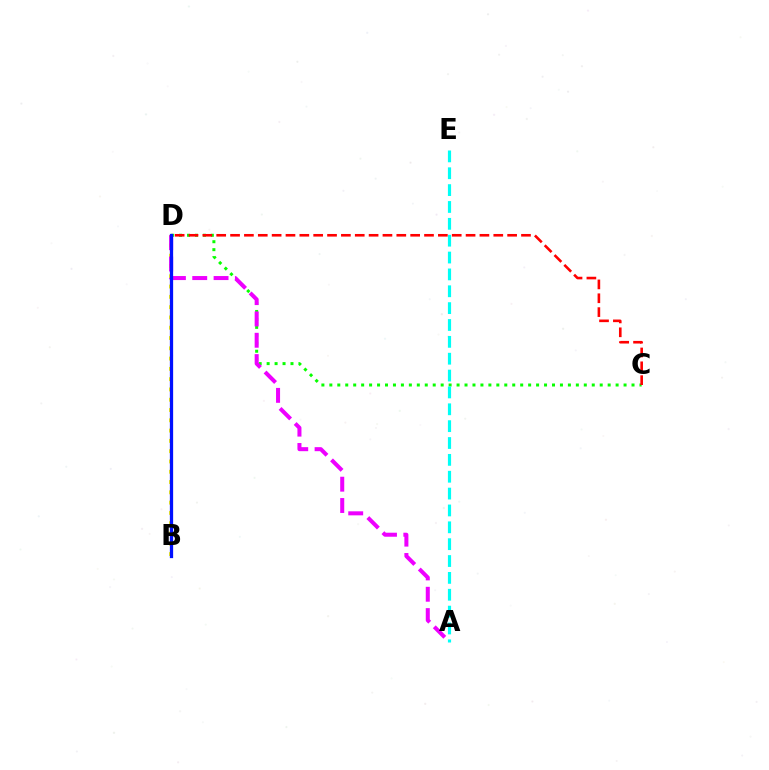{('B', 'D'): [{'color': '#fcf500', 'line_style': 'dotted', 'thickness': 2.8}, {'color': '#0010ff', 'line_style': 'solid', 'thickness': 2.35}], ('C', 'D'): [{'color': '#08ff00', 'line_style': 'dotted', 'thickness': 2.16}, {'color': '#ff0000', 'line_style': 'dashed', 'thickness': 1.88}], ('A', 'E'): [{'color': '#00fff6', 'line_style': 'dashed', 'thickness': 2.29}], ('A', 'D'): [{'color': '#ee00ff', 'line_style': 'dashed', 'thickness': 2.9}]}